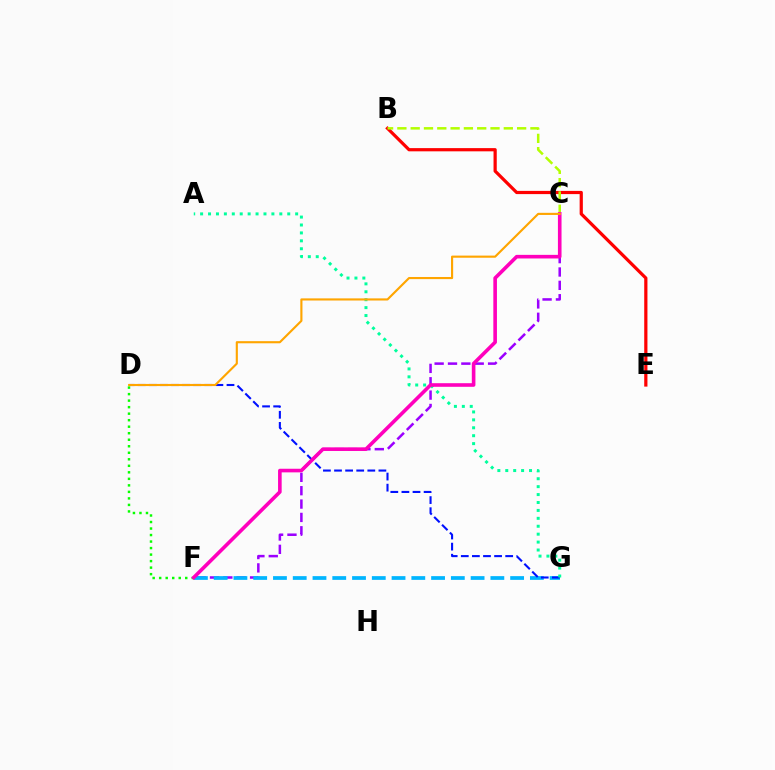{('D', 'F'): [{'color': '#08ff00', 'line_style': 'dotted', 'thickness': 1.77}], ('C', 'F'): [{'color': '#9b00ff', 'line_style': 'dashed', 'thickness': 1.82}, {'color': '#ff00bd', 'line_style': 'solid', 'thickness': 2.6}], ('B', 'E'): [{'color': '#ff0000', 'line_style': 'solid', 'thickness': 2.31}], ('F', 'G'): [{'color': '#00b5ff', 'line_style': 'dashed', 'thickness': 2.68}], ('D', 'G'): [{'color': '#0010ff', 'line_style': 'dashed', 'thickness': 1.51}], ('A', 'G'): [{'color': '#00ff9d', 'line_style': 'dotted', 'thickness': 2.15}], ('B', 'C'): [{'color': '#b3ff00', 'line_style': 'dashed', 'thickness': 1.81}], ('C', 'D'): [{'color': '#ffa500', 'line_style': 'solid', 'thickness': 1.54}]}